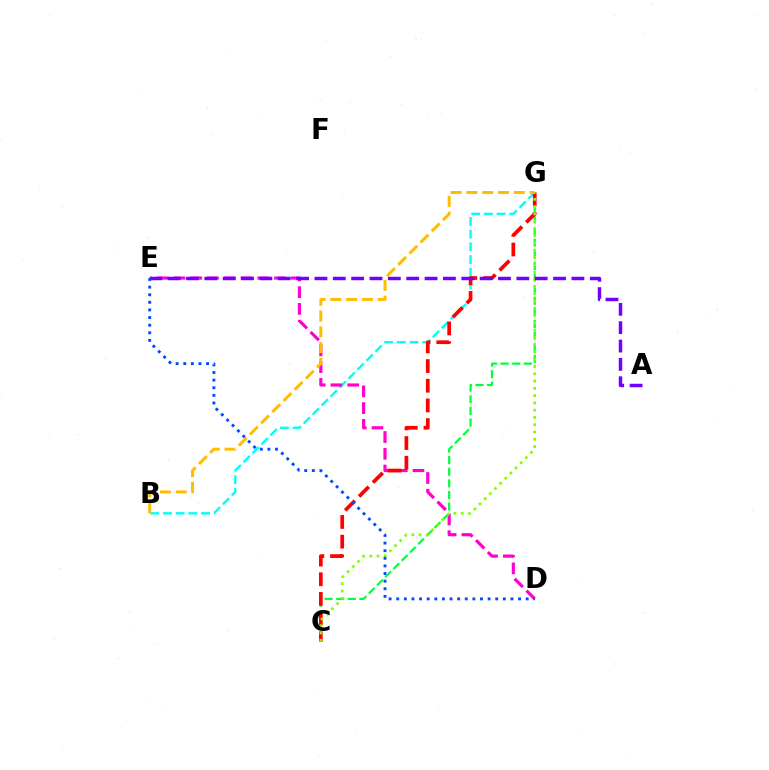{('C', 'G'): [{'color': '#00ff39', 'line_style': 'dashed', 'thickness': 1.58}, {'color': '#ff0000', 'line_style': 'dashed', 'thickness': 2.67}, {'color': '#84ff00', 'line_style': 'dotted', 'thickness': 1.98}], ('B', 'G'): [{'color': '#00fff6', 'line_style': 'dashed', 'thickness': 1.72}, {'color': '#ffbd00', 'line_style': 'dashed', 'thickness': 2.15}], ('D', 'E'): [{'color': '#ff00cf', 'line_style': 'dashed', 'thickness': 2.28}, {'color': '#004bff', 'line_style': 'dotted', 'thickness': 2.07}], ('A', 'E'): [{'color': '#7200ff', 'line_style': 'dashed', 'thickness': 2.49}]}